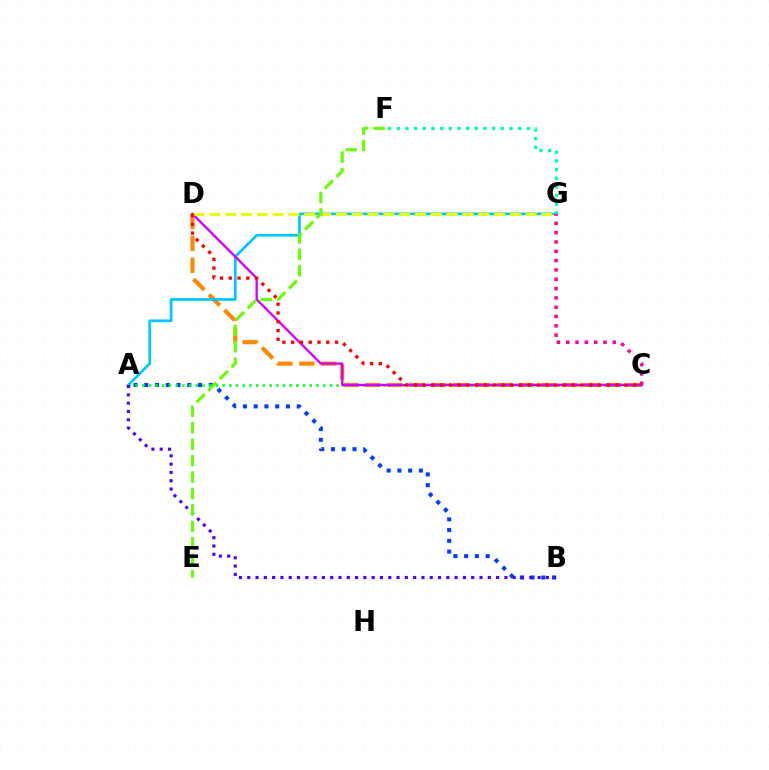{('A', 'B'): [{'color': '#003fff', 'line_style': 'dotted', 'thickness': 2.92}, {'color': '#4f00ff', 'line_style': 'dotted', 'thickness': 2.25}], ('C', 'D'): [{'color': '#ff8800', 'line_style': 'dashed', 'thickness': 2.97}, {'color': '#d600ff', 'line_style': 'solid', 'thickness': 1.68}, {'color': '#ff0000', 'line_style': 'dotted', 'thickness': 2.38}], ('A', 'C'): [{'color': '#00ff27', 'line_style': 'dotted', 'thickness': 1.82}], ('A', 'G'): [{'color': '#00c7ff', 'line_style': 'solid', 'thickness': 1.95}], ('F', 'G'): [{'color': '#00ffaf', 'line_style': 'dotted', 'thickness': 2.35}], ('C', 'G'): [{'color': '#ff00a0', 'line_style': 'dotted', 'thickness': 2.53}], ('D', 'G'): [{'color': '#eeff00', 'line_style': 'dashed', 'thickness': 2.15}], ('E', 'F'): [{'color': '#66ff00', 'line_style': 'dashed', 'thickness': 2.23}]}